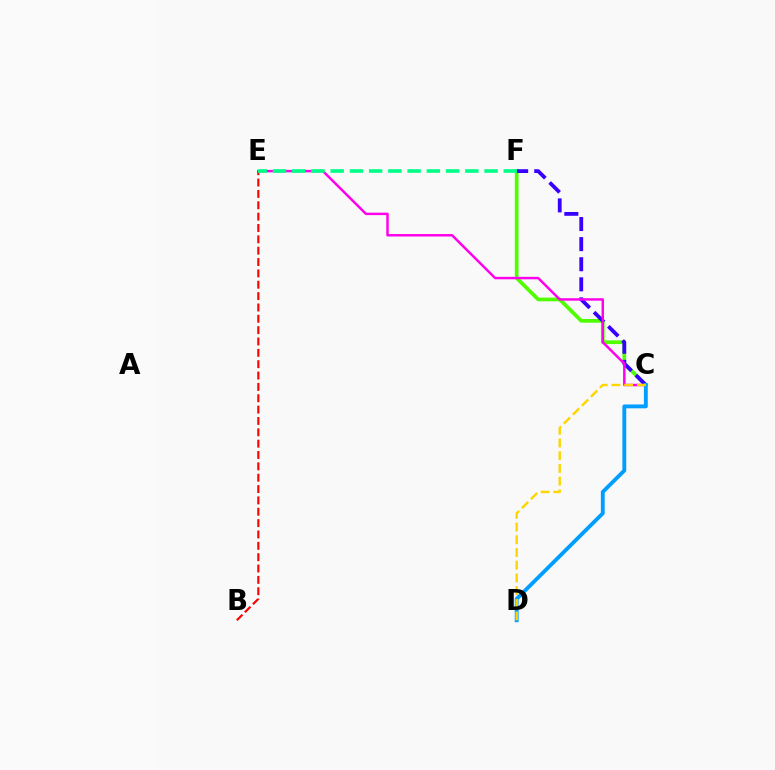{('C', 'F'): [{'color': '#4fff00', 'line_style': 'solid', 'thickness': 2.67}, {'color': '#3700ff', 'line_style': 'dashed', 'thickness': 2.73}], ('C', 'E'): [{'color': '#ff00ed', 'line_style': 'solid', 'thickness': 1.77}], ('C', 'D'): [{'color': '#009eff', 'line_style': 'solid', 'thickness': 2.78}, {'color': '#ffd500', 'line_style': 'dashed', 'thickness': 1.73}], ('B', 'E'): [{'color': '#ff0000', 'line_style': 'dashed', 'thickness': 1.54}], ('E', 'F'): [{'color': '#00ff86', 'line_style': 'dashed', 'thickness': 2.61}]}